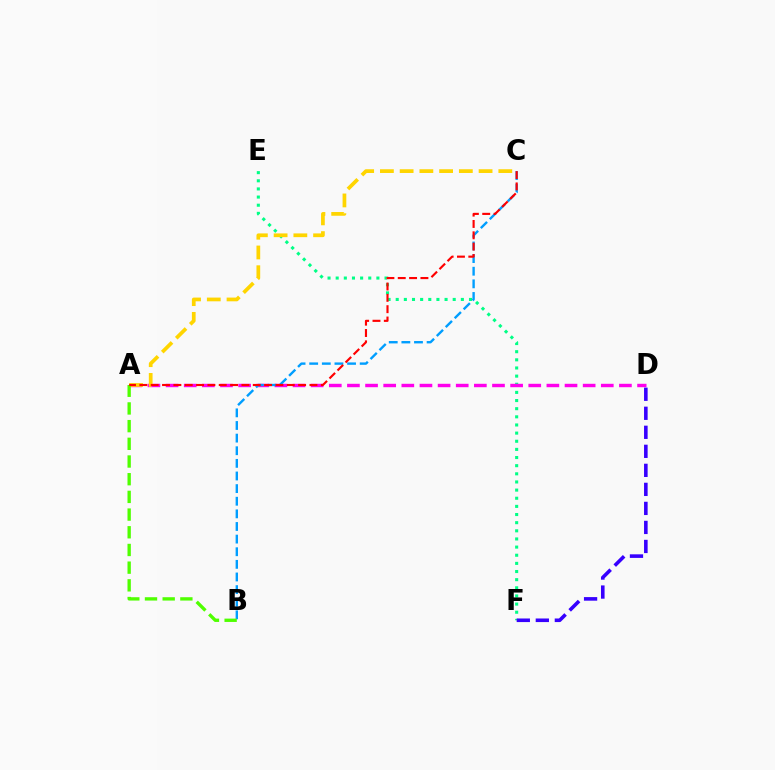{('E', 'F'): [{'color': '#00ff86', 'line_style': 'dotted', 'thickness': 2.21}], ('A', 'D'): [{'color': '#ff00ed', 'line_style': 'dashed', 'thickness': 2.46}], ('B', 'C'): [{'color': '#009eff', 'line_style': 'dashed', 'thickness': 1.71}], ('A', 'C'): [{'color': '#ffd500', 'line_style': 'dashed', 'thickness': 2.68}, {'color': '#ff0000', 'line_style': 'dashed', 'thickness': 1.54}], ('A', 'B'): [{'color': '#4fff00', 'line_style': 'dashed', 'thickness': 2.4}], ('D', 'F'): [{'color': '#3700ff', 'line_style': 'dashed', 'thickness': 2.58}]}